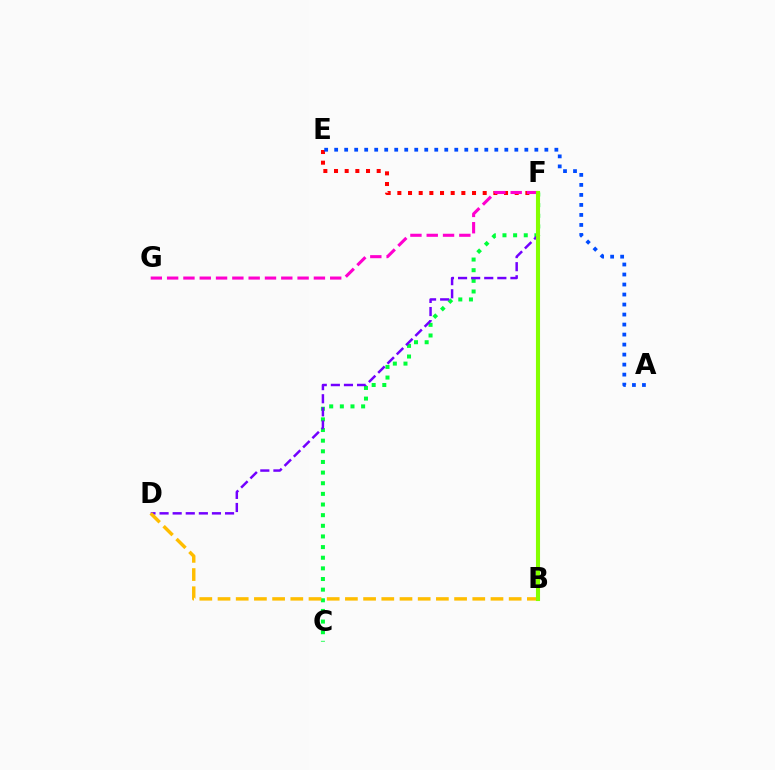{('B', 'F'): [{'color': '#00fff6', 'line_style': 'dashed', 'thickness': 2.84}, {'color': '#84ff00', 'line_style': 'solid', 'thickness': 2.95}], ('C', 'F'): [{'color': '#00ff39', 'line_style': 'dotted', 'thickness': 2.89}], ('D', 'F'): [{'color': '#7200ff', 'line_style': 'dashed', 'thickness': 1.78}], ('E', 'F'): [{'color': '#ff0000', 'line_style': 'dotted', 'thickness': 2.9}], ('A', 'E'): [{'color': '#004bff', 'line_style': 'dotted', 'thickness': 2.72}], ('B', 'D'): [{'color': '#ffbd00', 'line_style': 'dashed', 'thickness': 2.47}], ('F', 'G'): [{'color': '#ff00cf', 'line_style': 'dashed', 'thickness': 2.22}]}